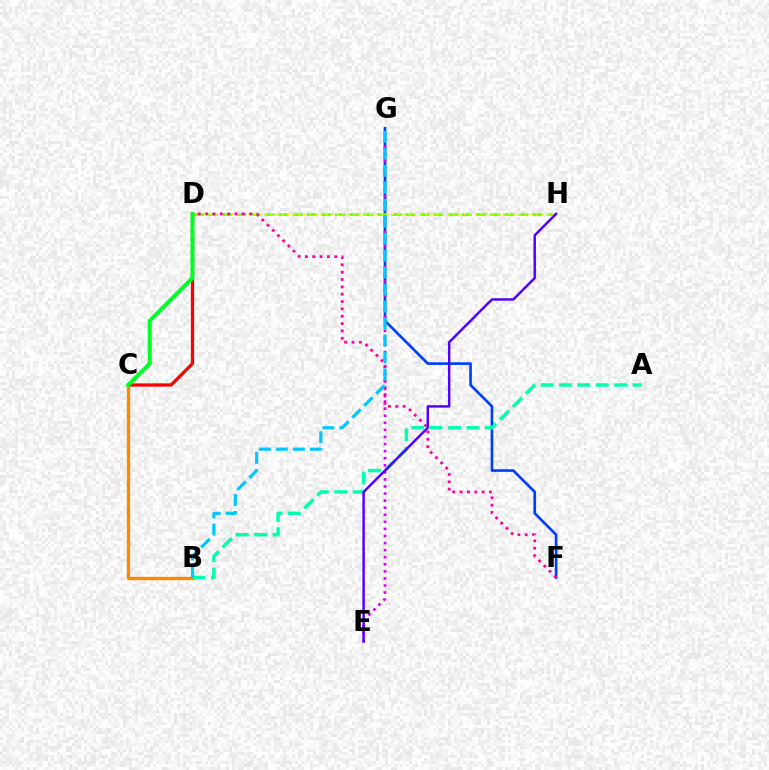{('B', 'C'): [{'color': '#ff8800', 'line_style': 'solid', 'thickness': 2.38}], ('F', 'G'): [{'color': '#003fff', 'line_style': 'solid', 'thickness': 1.91}], ('E', 'G'): [{'color': '#d600ff', 'line_style': 'dotted', 'thickness': 1.92}], ('D', 'H'): [{'color': '#66ff00', 'line_style': 'dashed', 'thickness': 1.92}, {'color': '#eeff00', 'line_style': 'dotted', 'thickness': 1.5}], ('C', 'D'): [{'color': '#ff0000', 'line_style': 'solid', 'thickness': 2.35}, {'color': '#00ff27', 'line_style': 'solid', 'thickness': 2.88}], ('A', 'B'): [{'color': '#00ffaf', 'line_style': 'dashed', 'thickness': 2.5}], ('D', 'F'): [{'color': '#ff00a0', 'line_style': 'dotted', 'thickness': 1.99}], ('B', 'G'): [{'color': '#00c7ff', 'line_style': 'dashed', 'thickness': 2.31}], ('E', 'H'): [{'color': '#4f00ff', 'line_style': 'solid', 'thickness': 1.76}]}